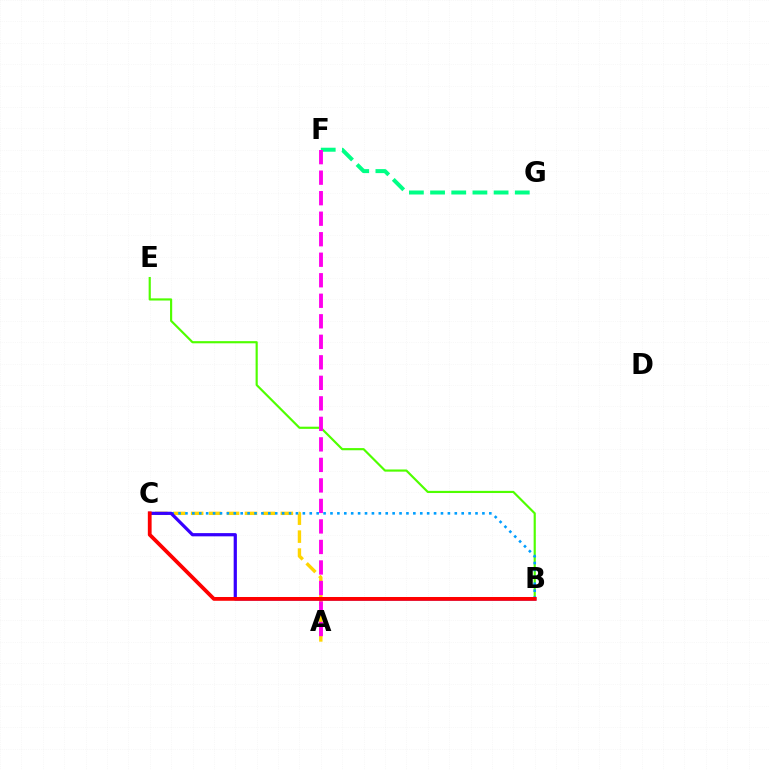{('F', 'G'): [{'color': '#00ff86', 'line_style': 'dashed', 'thickness': 2.88}], ('A', 'C'): [{'color': '#ffd500', 'line_style': 'dashed', 'thickness': 2.44}], ('B', 'E'): [{'color': '#4fff00', 'line_style': 'solid', 'thickness': 1.56}], ('B', 'C'): [{'color': '#009eff', 'line_style': 'dotted', 'thickness': 1.88}, {'color': '#3700ff', 'line_style': 'solid', 'thickness': 2.32}, {'color': '#ff0000', 'line_style': 'solid', 'thickness': 2.73}], ('A', 'F'): [{'color': '#ff00ed', 'line_style': 'dashed', 'thickness': 2.79}]}